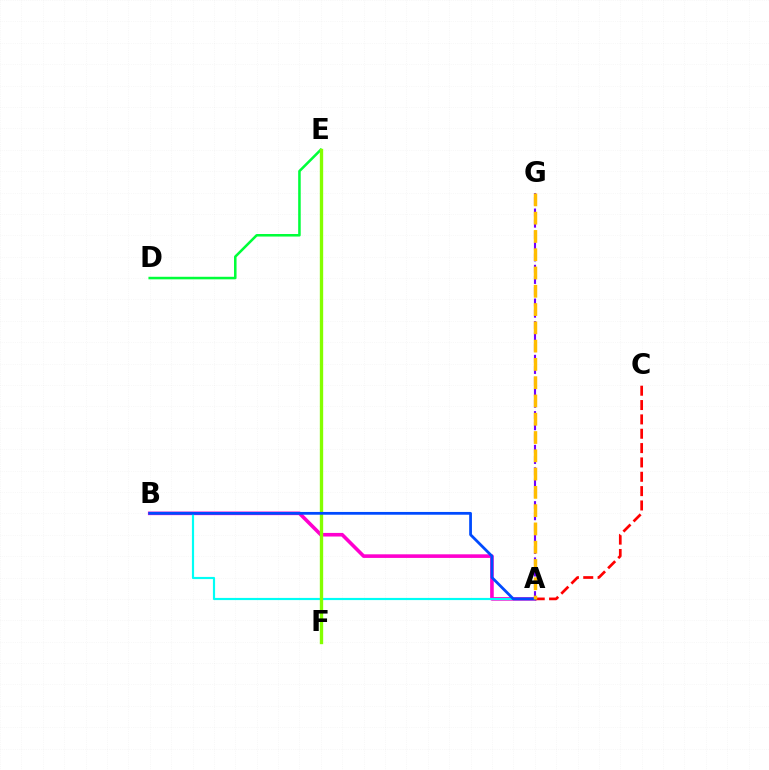{('A', 'B'): [{'color': '#ff00cf', 'line_style': 'solid', 'thickness': 2.6}, {'color': '#00fff6', 'line_style': 'solid', 'thickness': 1.57}, {'color': '#004bff', 'line_style': 'solid', 'thickness': 2.0}], ('D', 'E'): [{'color': '#00ff39', 'line_style': 'solid', 'thickness': 1.83}], ('E', 'F'): [{'color': '#84ff00', 'line_style': 'solid', 'thickness': 2.41}], ('A', 'G'): [{'color': '#7200ff', 'line_style': 'dashed', 'thickness': 1.53}, {'color': '#ffbd00', 'line_style': 'dashed', 'thickness': 2.48}], ('A', 'C'): [{'color': '#ff0000', 'line_style': 'dashed', 'thickness': 1.95}]}